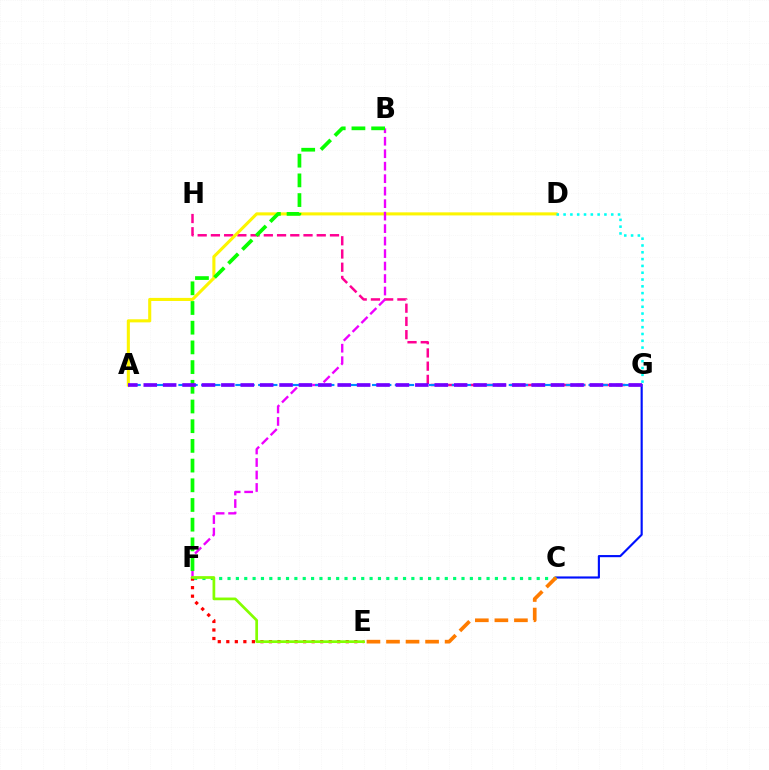{('G', 'H'): [{'color': '#ff0094', 'line_style': 'dashed', 'thickness': 1.8}], ('A', 'D'): [{'color': '#fcf500', 'line_style': 'solid', 'thickness': 2.22}], ('B', 'F'): [{'color': '#ee00ff', 'line_style': 'dashed', 'thickness': 1.7}, {'color': '#08ff00', 'line_style': 'dashed', 'thickness': 2.68}], ('D', 'G'): [{'color': '#00fff6', 'line_style': 'dotted', 'thickness': 1.85}], ('A', 'G'): [{'color': '#008cff', 'line_style': 'dashed', 'thickness': 1.55}, {'color': '#7200ff', 'line_style': 'dashed', 'thickness': 2.64}], ('C', 'G'): [{'color': '#0010ff', 'line_style': 'solid', 'thickness': 1.54}], ('C', 'F'): [{'color': '#00ff74', 'line_style': 'dotted', 'thickness': 2.27}], ('E', 'F'): [{'color': '#ff0000', 'line_style': 'dotted', 'thickness': 2.32}, {'color': '#84ff00', 'line_style': 'solid', 'thickness': 1.96}], ('C', 'E'): [{'color': '#ff7c00', 'line_style': 'dashed', 'thickness': 2.65}]}